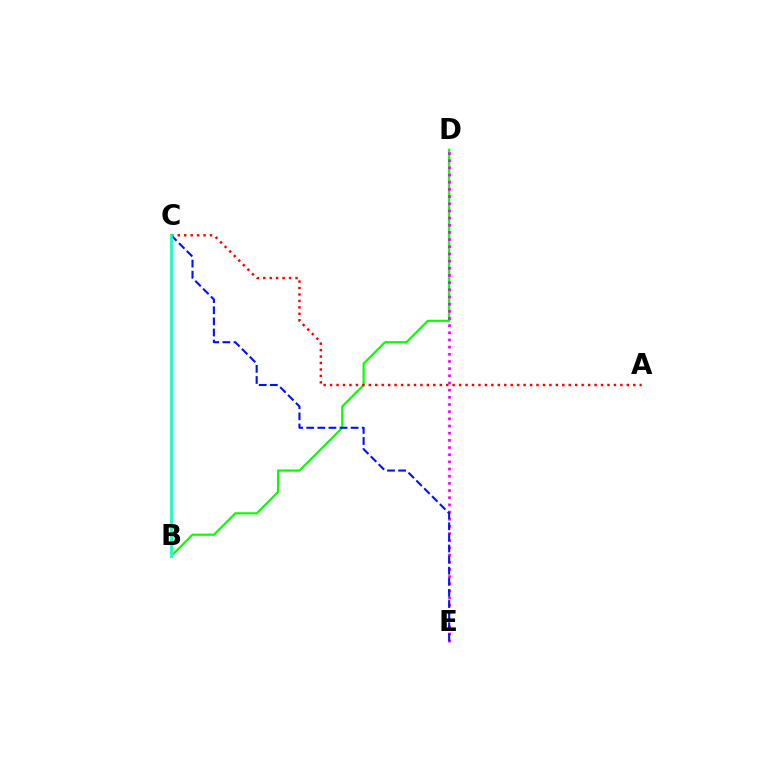{('B', 'D'): [{'color': '#08ff00', 'line_style': 'solid', 'thickness': 1.56}], ('B', 'C'): [{'color': '#fcf500', 'line_style': 'solid', 'thickness': 2.39}, {'color': '#00fff6', 'line_style': 'solid', 'thickness': 1.87}], ('D', 'E'): [{'color': '#ee00ff', 'line_style': 'dotted', 'thickness': 1.95}], ('A', 'C'): [{'color': '#ff0000', 'line_style': 'dotted', 'thickness': 1.75}], ('C', 'E'): [{'color': '#0010ff', 'line_style': 'dashed', 'thickness': 1.51}]}